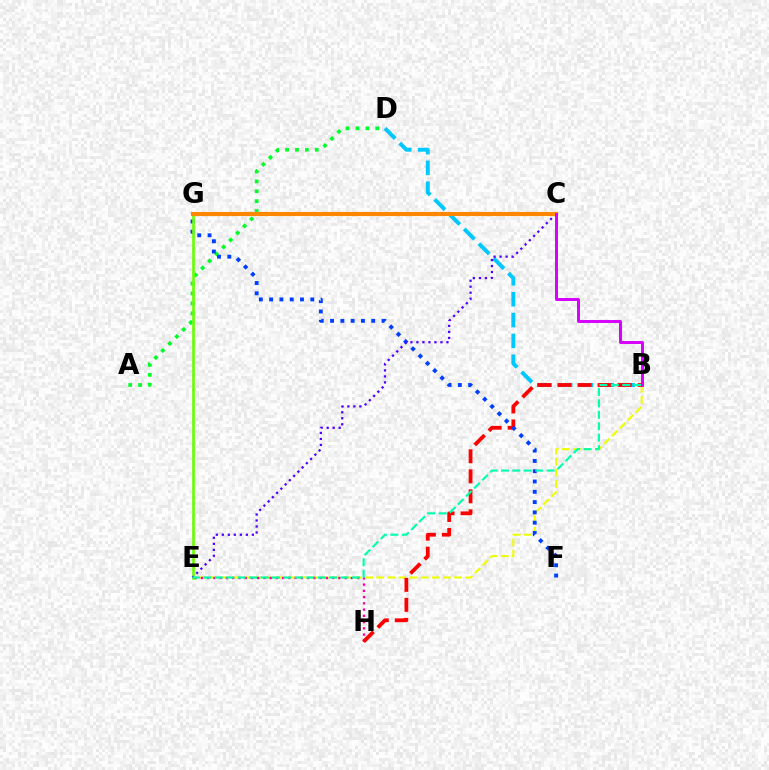{('B', 'E'): [{'color': '#eeff00', 'line_style': 'dashed', 'thickness': 1.51}, {'color': '#00ffaf', 'line_style': 'dashed', 'thickness': 1.55}], ('B', 'D'): [{'color': '#00c7ff', 'line_style': 'dashed', 'thickness': 2.83}], ('E', 'H'): [{'color': '#ff00a0', 'line_style': 'dotted', 'thickness': 1.7}], ('A', 'D'): [{'color': '#00ff27', 'line_style': 'dotted', 'thickness': 2.69}], ('B', 'H'): [{'color': '#ff0000', 'line_style': 'dashed', 'thickness': 2.72}], ('F', 'G'): [{'color': '#003fff', 'line_style': 'dotted', 'thickness': 2.8}], ('E', 'G'): [{'color': '#66ff00', 'line_style': 'solid', 'thickness': 1.89}], ('C', 'E'): [{'color': '#4f00ff', 'line_style': 'dotted', 'thickness': 1.63}], ('C', 'G'): [{'color': '#ff8800', 'line_style': 'solid', 'thickness': 2.97}], ('B', 'C'): [{'color': '#d600ff', 'line_style': 'solid', 'thickness': 2.12}]}